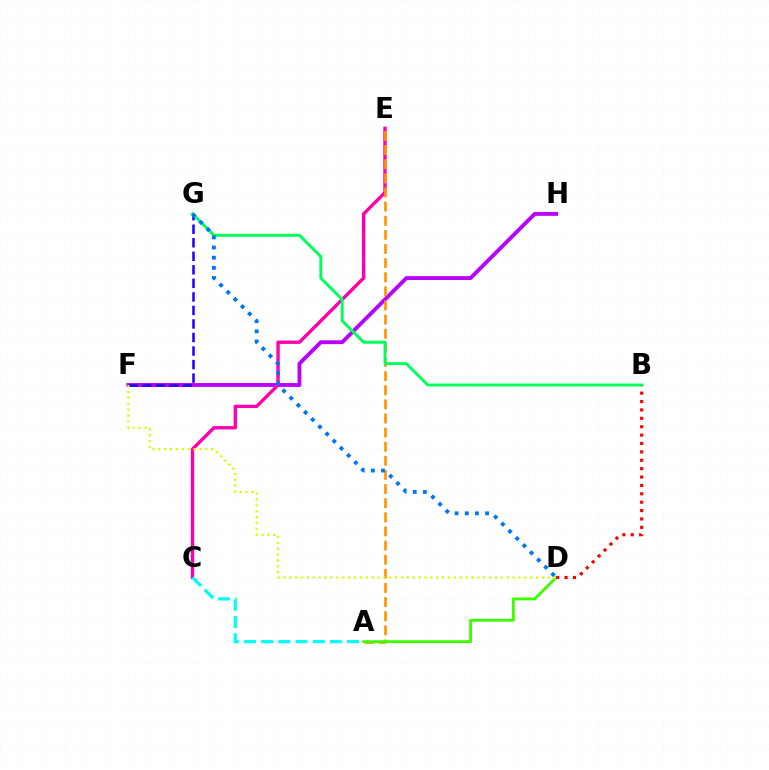{('F', 'H'): [{'color': '#b900ff', 'line_style': 'solid', 'thickness': 2.78}], ('C', 'E'): [{'color': '#ff00ac', 'line_style': 'solid', 'thickness': 2.42}], ('A', 'C'): [{'color': '#00fff6', 'line_style': 'dashed', 'thickness': 2.33}], ('A', 'E'): [{'color': '#ff9400', 'line_style': 'dashed', 'thickness': 1.92}], ('F', 'G'): [{'color': '#2500ff', 'line_style': 'dashed', 'thickness': 1.84}], ('A', 'D'): [{'color': '#3dff00', 'line_style': 'solid', 'thickness': 2.06}], ('B', 'D'): [{'color': '#ff0000', 'line_style': 'dotted', 'thickness': 2.28}], ('B', 'G'): [{'color': '#00ff5c', 'line_style': 'solid', 'thickness': 2.11}], ('D', 'F'): [{'color': '#d1ff00', 'line_style': 'dotted', 'thickness': 1.6}], ('D', 'G'): [{'color': '#0074ff', 'line_style': 'dotted', 'thickness': 2.76}]}